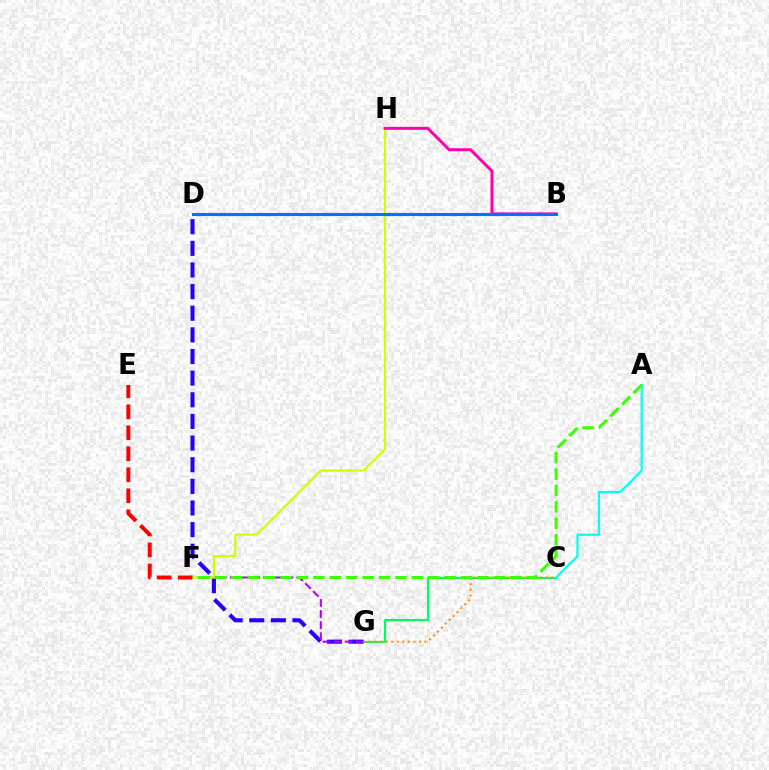{('D', 'G'): [{'color': '#2500ff', 'line_style': 'dashed', 'thickness': 2.94}], ('C', 'G'): [{'color': '#00ff5c', 'line_style': 'solid', 'thickness': 1.56}, {'color': '#ff9400', 'line_style': 'dotted', 'thickness': 1.5}], ('F', 'G'): [{'color': '#b900ff', 'line_style': 'dashed', 'thickness': 1.51}], ('F', 'H'): [{'color': '#d1ff00', 'line_style': 'solid', 'thickness': 1.56}], ('B', 'H'): [{'color': '#ff00ac', 'line_style': 'solid', 'thickness': 2.13}], ('E', 'F'): [{'color': '#ff0000', 'line_style': 'dashed', 'thickness': 2.85}], ('A', 'C'): [{'color': '#00fff6', 'line_style': 'solid', 'thickness': 1.57}], ('A', 'F'): [{'color': '#3dff00', 'line_style': 'dashed', 'thickness': 2.23}], ('B', 'D'): [{'color': '#0074ff', 'line_style': 'solid', 'thickness': 2.22}]}